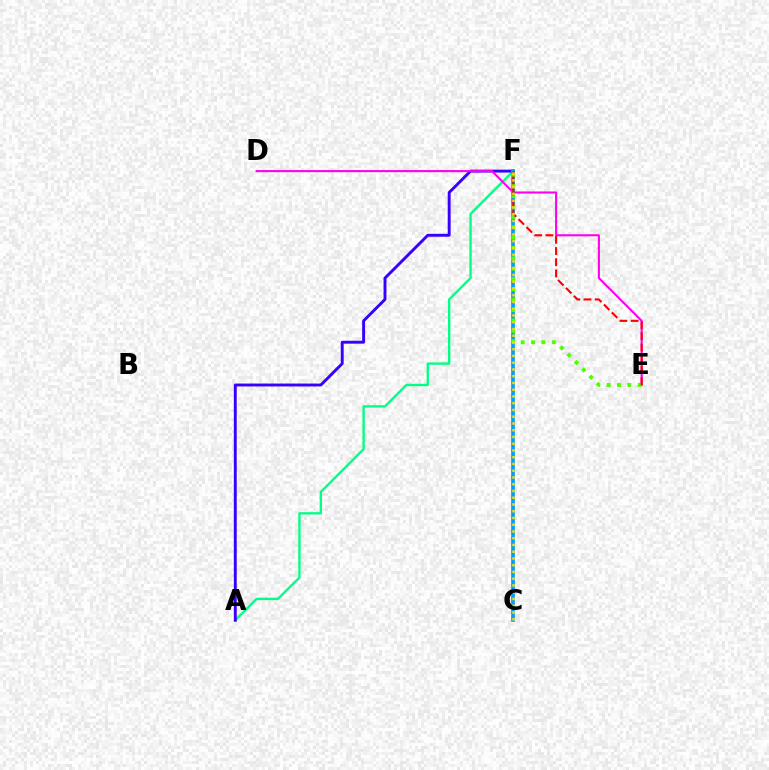{('A', 'F'): [{'color': '#00ff86', 'line_style': 'solid', 'thickness': 1.7}, {'color': '#3700ff', 'line_style': 'solid', 'thickness': 2.09}], ('D', 'E'): [{'color': '#ff00ed', 'line_style': 'solid', 'thickness': 1.51}], ('C', 'F'): [{'color': '#009eff', 'line_style': 'solid', 'thickness': 2.66}, {'color': '#ffd500', 'line_style': 'dotted', 'thickness': 1.83}], ('E', 'F'): [{'color': '#4fff00', 'line_style': 'dotted', 'thickness': 2.82}, {'color': '#ff0000', 'line_style': 'dashed', 'thickness': 1.52}]}